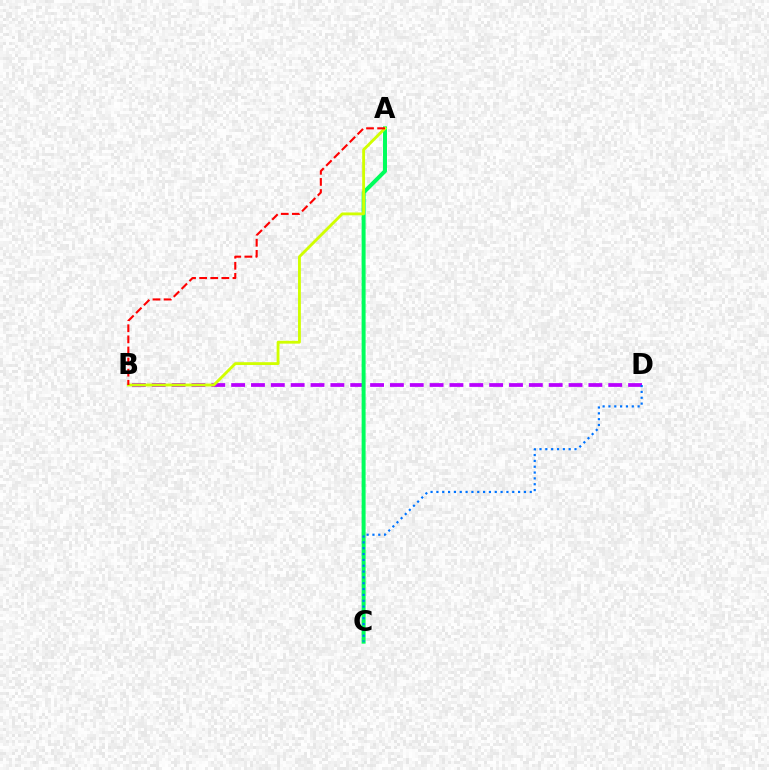{('B', 'D'): [{'color': '#b900ff', 'line_style': 'dashed', 'thickness': 2.7}], ('A', 'C'): [{'color': '#00ff5c', 'line_style': 'solid', 'thickness': 2.86}], ('A', 'B'): [{'color': '#d1ff00', 'line_style': 'solid', 'thickness': 2.05}, {'color': '#ff0000', 'line_style': 'dashed', 'thickness': 1.51}], ('C', 'D'): [{'color': '#0074ff', 'line_style': 'dotted', 'thickness': 1.59}]}